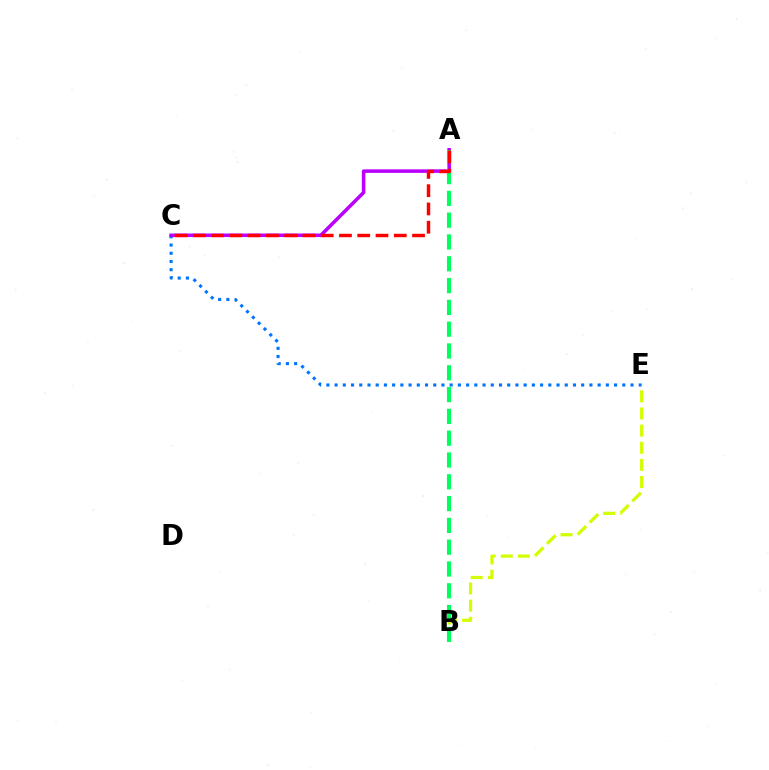{('C', 'E'): [{'color': '#0074ff', 'line_style': 'dotted', 'thickness': 2.23}], ('B', 'E'): [{'color': '#d1ff00', 'line_style': 'dashed', 'thickness': 2.33}], ('A', 'C'): [{'color': '#b900ff', 'line_style': 'solid', 'thickness': 2.55}, {'color': '#ff0000', 'line_style': 'dashed', 'thickness': 2.48}], ('A', 'B'): [{'color': '#00ff5c', 'line_style': 'dashed', 'thickness': 2.96}]}